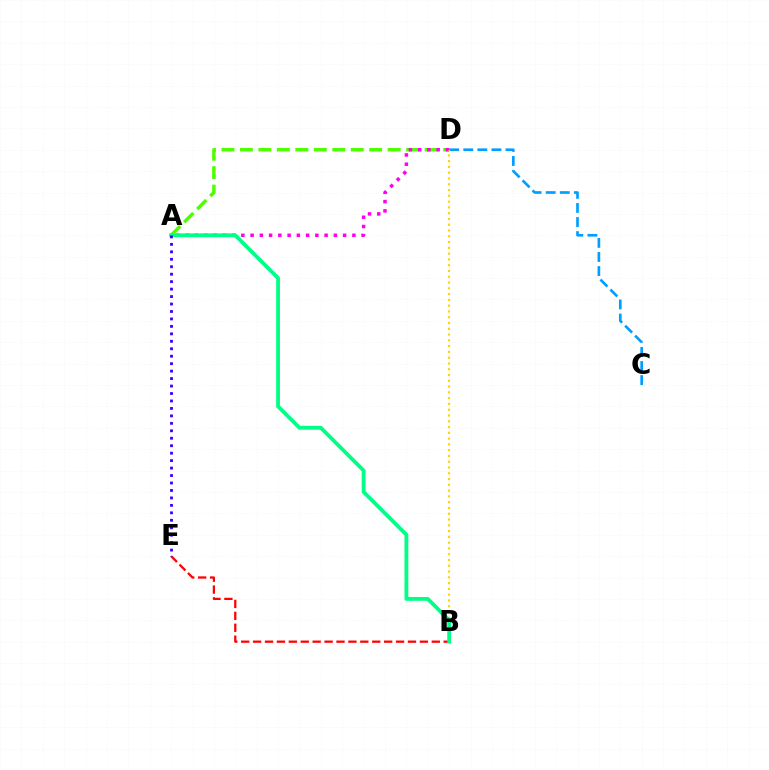{('A', 'D'): [{'color': '#4fff00', 'line_style': 'dashed', 'thickness': 2.51}, {'color': '#ff00ed', 'line_style': 'dotted', 'thickness': 2.51}], ('C', 'D'): [{'color': '#009eff', 'line_style': 'dashed', 'thickness': 1.91}], ('B', 'D'): [{'color': '#ffd500', 'line_style': 'dotted', 'thickness': 1.57}], ('B', 'E'): [{'color': '#ff0000', 'line_style': 'dashed', 'thickness': 1.62}], ('A', 'B'): [{'color': '#00ff86', 'line_style': 'solid', 'thickness': 2.75}], ('A', 'E'): [{'color': '#3700ff', 'line_style': 'dotted', 'thickness': 2.03}]}